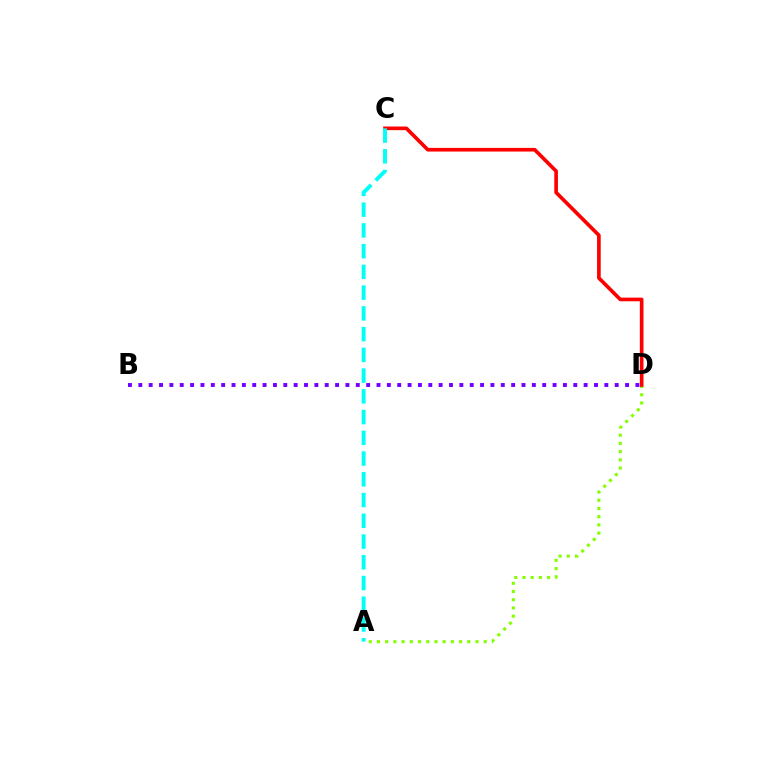{('A', 'D'): [{'color': '#84ff00', 'line_style': 'dotted', 'thickness': 2.23}], ('C', 'D'): [{'color': '#ff0000', 'line_style': 'solid', 'thickness': 2.63}], ('A', 'C'): [{'color': '#00fff6', 'line_style': 'dashed', 'thickness': 2.82}], ('B', 'D'): [{'color': '#7200ff', 'line_style': 'dotted', 'thickness': 2.81}]}